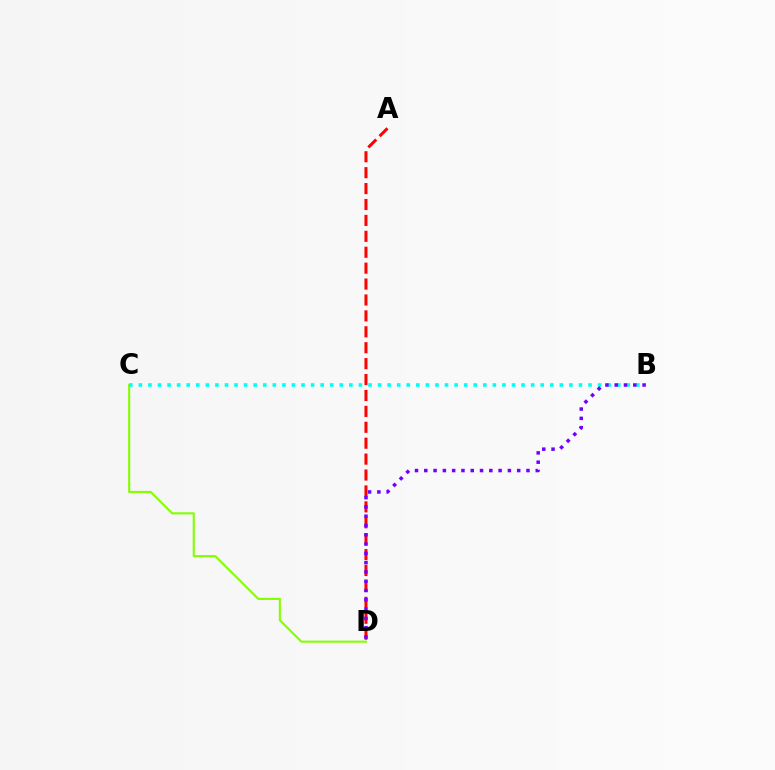{('A', 'D'): [{'color': '#ff0000', 'line_style': 'dashed', 'thickness': 2.16}], ('C', 'D'): [{'color': '#84ff00', 'line_style': 'solid', 'thickness': 1.52}], ('B', 'C'): [{'color': '#00fff6', 'line_style': 'dotted', 'thickness': 2.6}], ('B', 'D'): [{'color': '#7200ff', 'line_style': 'dotted', 'thickness': 2.52}]}